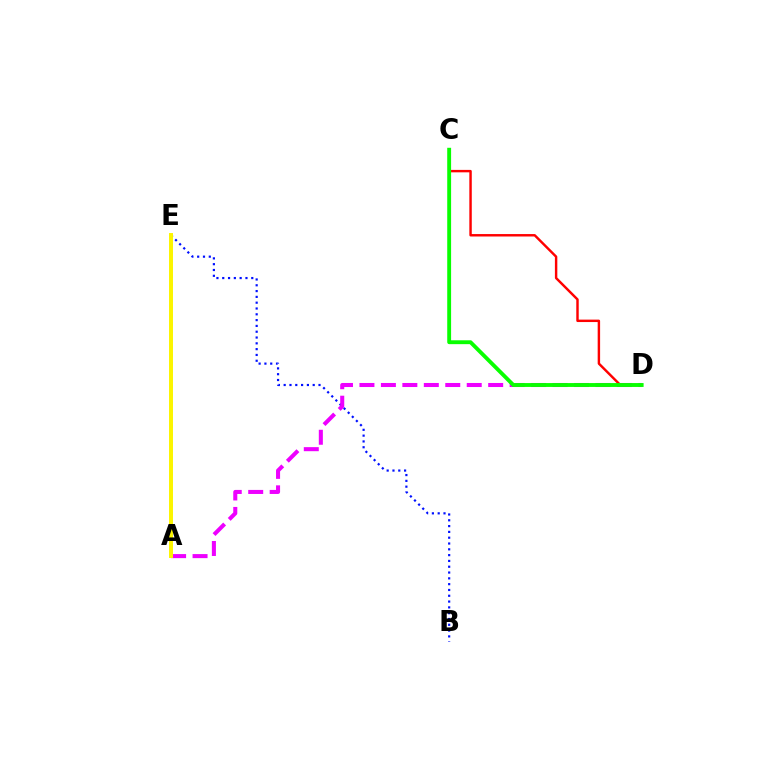{('B', 'E'): [{'color': '#0010ff', 'line_style': 'dotted', 'thickness': 1.58}], ('A', 'E'): [{'color': '#00fff6', 'line_style': 'dotted', 'thickness': 2.14}, {'color': '#fcf500', 'line_style': 'solid', 'thickness': 2.86}], ('A', 'D'): [{'color': '#ee00ff', 'line_style': 'dashed', 'thickness': 2.91}], ('C', 'D'): [{'color': '#ff0000', 'line_style': 'solid', 'thickness': 1.75}, {'color': '#08ff00', 'line_style': 'solid', 'thickness': 2.78}]}